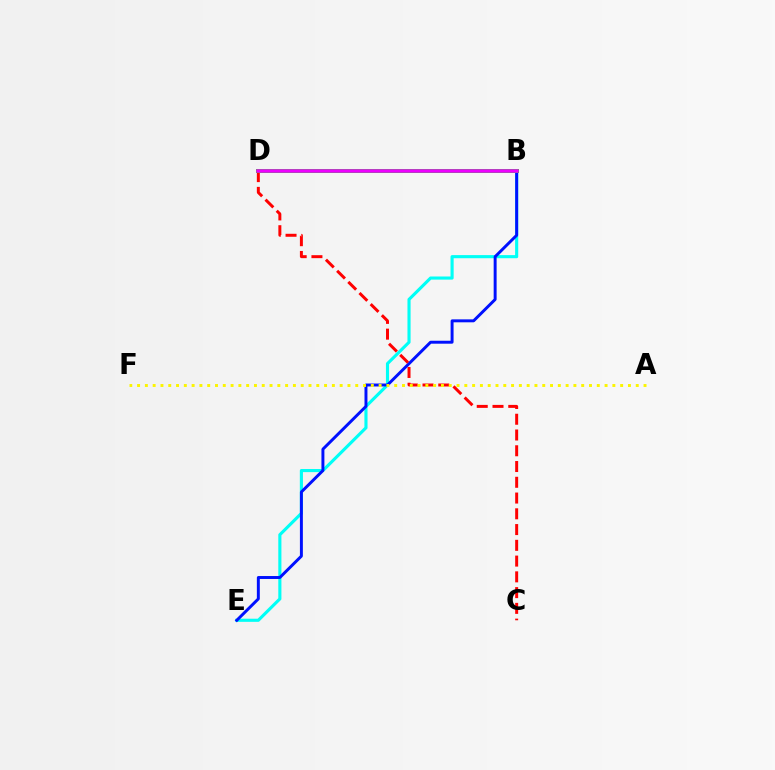{('B', 'E'): [{'color': '#00fff6', 'line_style': 'solid', 'thickness': 2.25}, {'color': '#0010ff', 'line_style': 'solid', 'thickness': 2.12}], ('C', 'D'): [{'color': '#ff0000', 'line_style': 'dashed', 'thickness': 2.14}], ('B', 'D'): [{'color': '#08ff00', 'line_style': 'solid', 'thickness': 2.87}, {'color': '#ee00ff', 'line_style': 'solid', 'thickness': 2.54}], ('A', 'F'): [{'color': '#fcf500', 'line_style': 'dotted', 'thickness': 2.12}]}